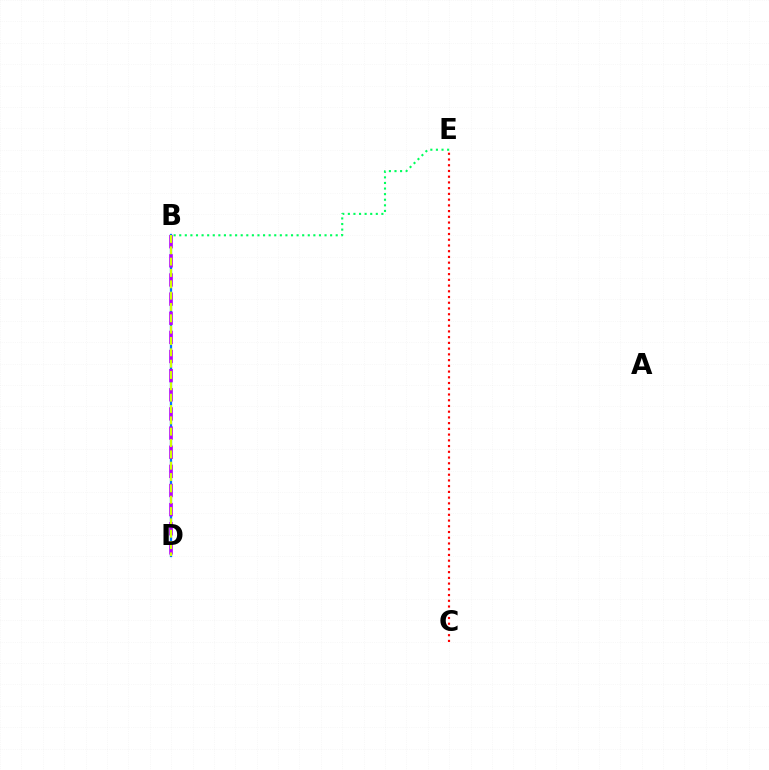{('B', 'D'): [{'color': '#0074ff', 'line_style': 'solid', 'thickness': 1.63}, {'color': '#b900ff', 'line_style': 'dashed', 'thickness': 2.6}, {'color': '#d1ff00', 'line_style': 'dashed', 'thickness': 1.54}], ('C', 'E'): [{'color': '#ff0000', 'line_style': 'dotted', 'thickness': 1.56}], ('B', 'E'): [{'color': '#00ff5c', 'line_style': 'dotted', 'thickness': 1.52}]}